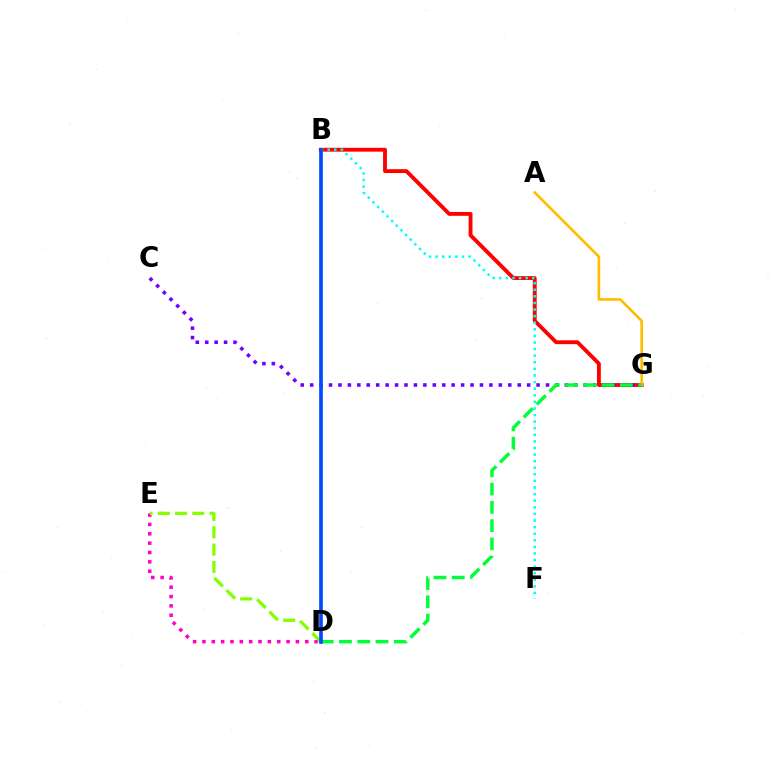{('B', 'G'): [{'color': '#ff0000', 'line_style': 'solid', 'thickness': 2.78}], ('C', 'G'): [{'color': '#7200ff', 'line_style': 'dotted', 'thickness': 2.56}], ('A', 'G'): [{'color': '#ffbd00', 'line_style': 'solid', 'thickness': 1.9}], ('D', 'E'): [{'color': '#ff00cf', 'line_style': 'dotted', 'thickness': 2.54}, {'color': '#84ff00', 'line_style': 'dashed', 'thickness': 2.35}], ('B', 'F'): [{'color': '#00fff6', 'line_style': 'dotted', 'thickness': 1.79}], ('D', 'G'): [{'color': '#00ff39', 'line_style': 'dashed', 'thickness': 2.48}], ('B', 'D'): [{'color': '#004bff', 'line_style': 'solid', 'thickness': 2.64}]}